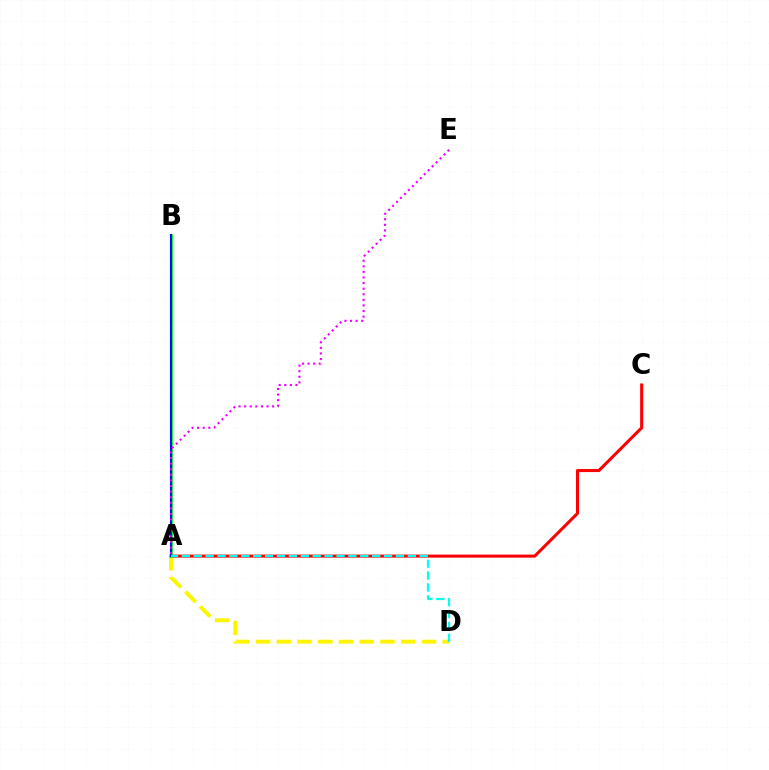{('A', 'D'): [{'color': '#fcf500', 'line_style': 'dashed', 'thickness': 2.82}, {'color': '#00fff6', 'line_style': 'dashed', 'thickness': 1.62}], ('A', 'C'): [{'color': '#ff0000', 'line_style': 'solid', 'thickness': 2.19}], ('A', 'B'): [{'color': '#08ff00', 'line_style': 'solid', 'thickness': 1.97}, {'color': '#0010ff', 'line_style': 'solid', 'thickness': 1.53}], ('A', 'E'): [{'color': '#ee00ff', 'line_style': 'dotted', 'thickness': 1.52}]}